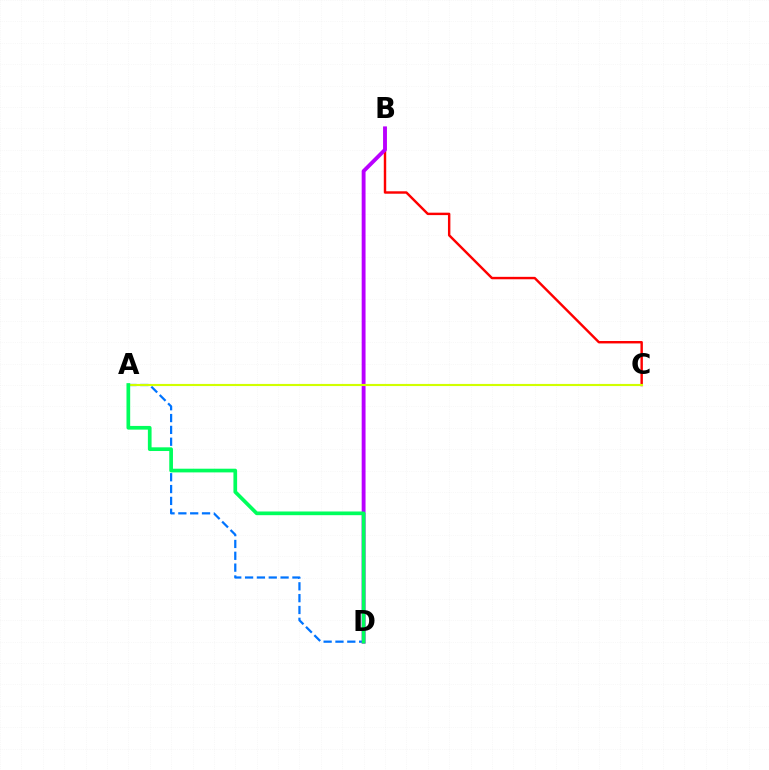{('B', 'C'): [{'color': '#ff0000', 'line_style': 'solid', 'thickness': 1.75}], ('A', 'D'): [{'color': '#0074ff', 'line_style': 'dashed', 'thickness': 1.61}, {'color': '#00ff5c', 'line_style': 'solid', 'thickness': 2.66}], ('B', 'D'): [{'color': '#b900ff', 'line_style': 'solid', 'thickness': 2.78}], ('A', 'C'): [{'color': '#d1ff00', 'line_style': 'solid', 'thickness': 1.54}]}